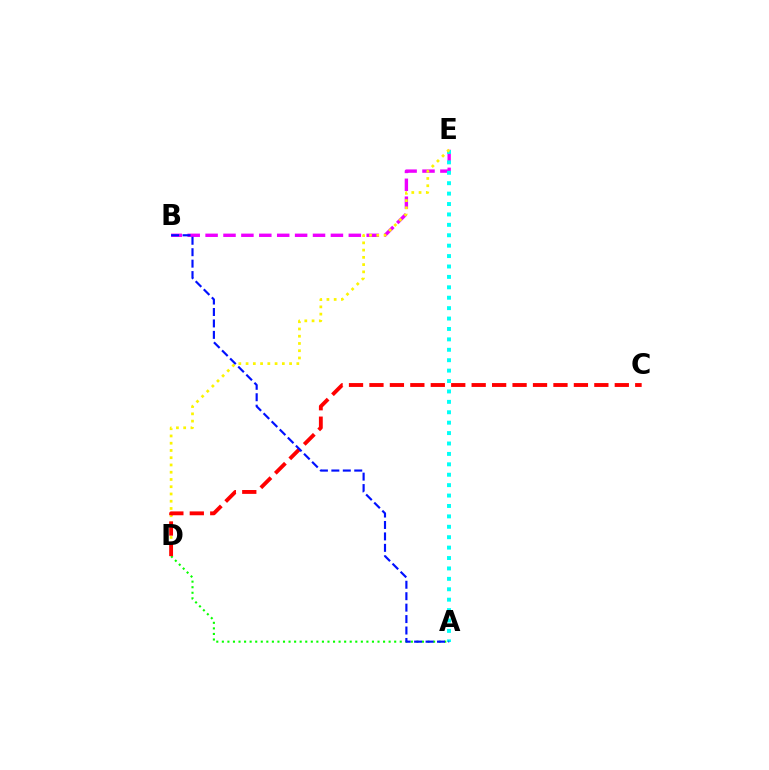{('A', 'D'): [{'color': '#08ff00', 'line_style': 'dotted', 'thickness': 1.51}], ('B', 'E'): [{'color': '#ee00ff', 'line_style': 'dashed', 'thickness': 2.43}], ('A', 'E'): [{'color': '#00fff6', 'line_style': 'dotted', 'thickness': 2.83}], ('D', 'E'): [{'color': '#fcf500', 'line_style': 'dotted', 'thickness': 1.97}], ('C', 'D'): [{'color': '#ff0000', 'line_style': 'dashed', 'thickness': 2.78}], ('A', 'B'): [{'color': '#0010ff', 'line_style': 'dashed', 'thickness': 1.55}]}